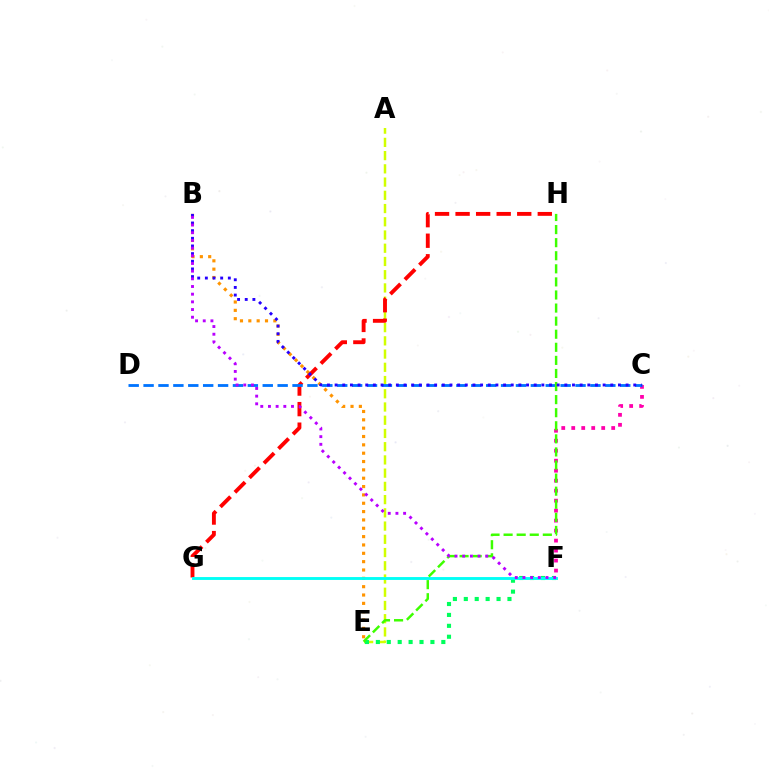{('A', 'E'): [{'color': '#d1ff00', 'line_style': 'dashed', 'thickness': 1.8}], ('B', 'E'): [{'color': '#ff9400', 'line_style': 'dotted', 'thickness': 2.27}], ('E', 'F'): [{'color': '#00ff5c', 'line_style': 'dotted', 'thickness': 2.96}], ('G', 'H'): [{'color': '#ff0000', 'line_style': 'dashed', 'thickness': 2.79}], ('C', 'F'): [{'color': '#ff00ac', 'line_style': 'dotted', 'thickness': 2.71}], ('F', 'G'): [{'color': '#00fff6', 'line_style': 'solid', 'thickness': 2.07}], ('C', 'D'): [{'color': '#0074ff', 'line_style': 'dashed', 'thickness': 2.02}], ('E', 'H'): [{'color': '#3dff00', 'line_style': 'dashed', 'thickness': 1.78}], ('B', 'C'): [{'color': '#2500ff', 'line_style': 'dotted', 'thickness': 2.08}], ('B', 'F'): [{'color': '#b900ff', 'line_style': 'dotted', 'thickness': 2.09}]}